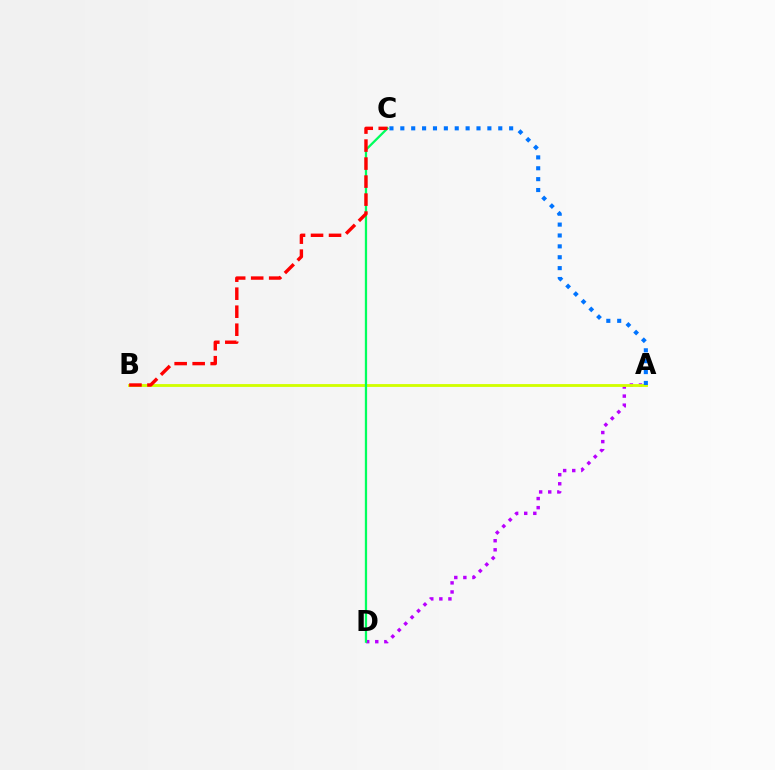{('A', 'D'): [{'color': '#b900ff', 'line_style': 'dotted', 'thickness': 2.47}], ('A', 'B'): [{'color': '#d1ff00', 'line_style': 'solid', 'thickness': 2.05}], ('C', 'D'): [{'color': '#00ff5c', 'line_style': 'solid', 'thickness': 1.63}], ('A', 'C'): [{'color': '#0074ff', 'line_style': 'dotted', 'thickness': 2.96}], ('B', 'C'): [{'color': '#ff0000', 'line_style': 'dashed', 'thickness': 2.45}]}